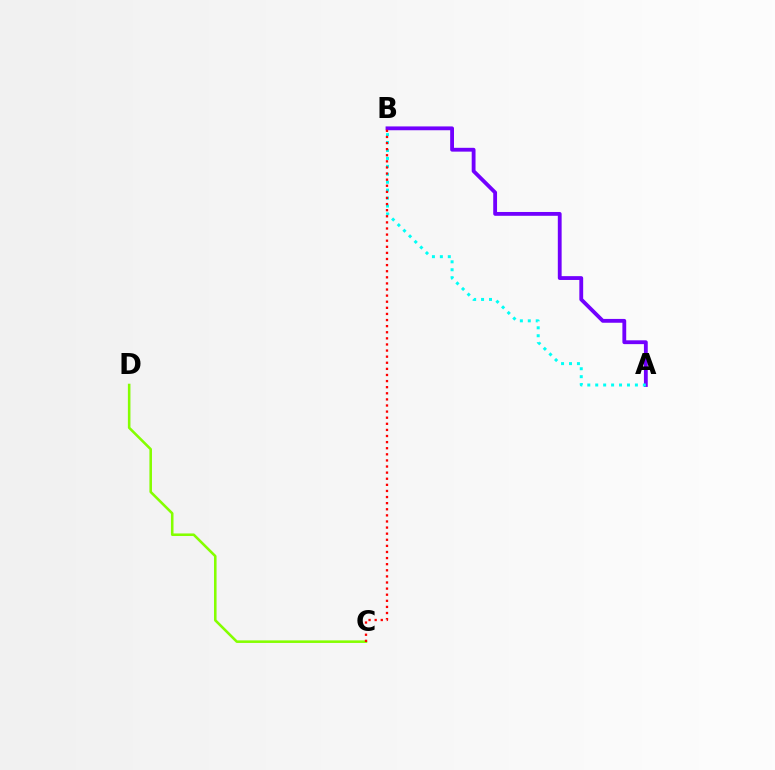{('A', 'B'): [{'color': '#7200ff', 'line_style': 'solid', 'thickness': 2.75}, {'color': '#00fff6', 'line_style': 'dotted', 'thickness': 2.16}], ('C', 'D'): [{'color': '#84ff00', 'line_style': 'solid', 'thickness': 1.85}], ('B', 'C'): [{'color': '#ff0000', 'line_style': 'dotted', 'thickness': 1.66}]}